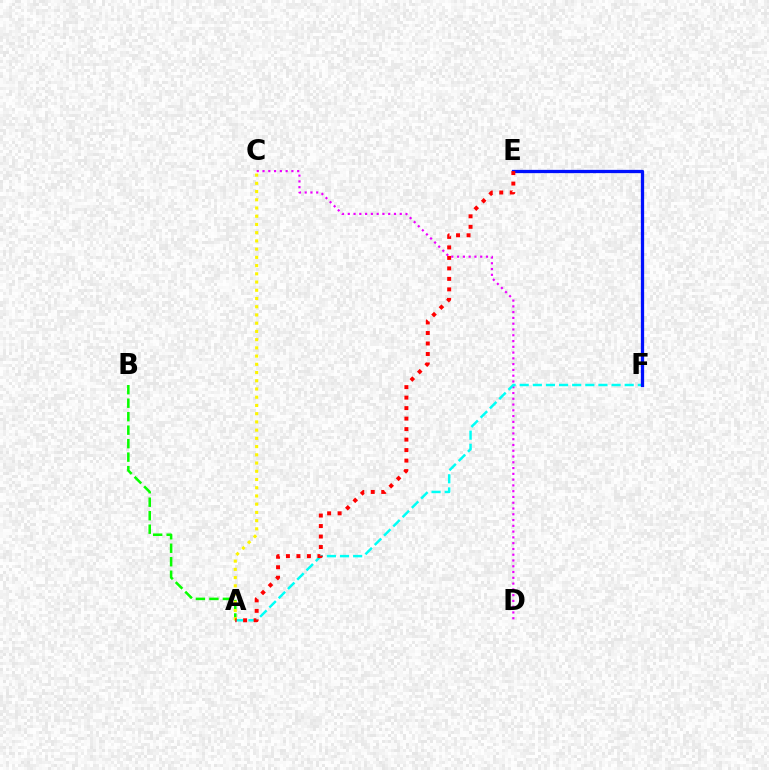{('C', 'D'): [{'color': '#ee00ff', 'line_style': 'dotted', 'thickness': 1.57}], ('A', 'B'): [{'color': '#08ff00', 'line_style': 'dashed', 'thickness': 1.83}], ('A', 'F'): [{'color': '#00fff6', 'line_style': 'dashed', 'thickness': 1.78}], ('E', 'F'): [{'color': '#0010ff', 'line_style': 'solid', 'thickness': 2.35}], ('A', 'C'): [{'color': '#fcf500', 'line_style': 'dotted', 'thickness': 2.24}], ('A', 'E'): [{'color': '#ff0000', 'line_style': 'dotted', 'thickness': 2.85}]}